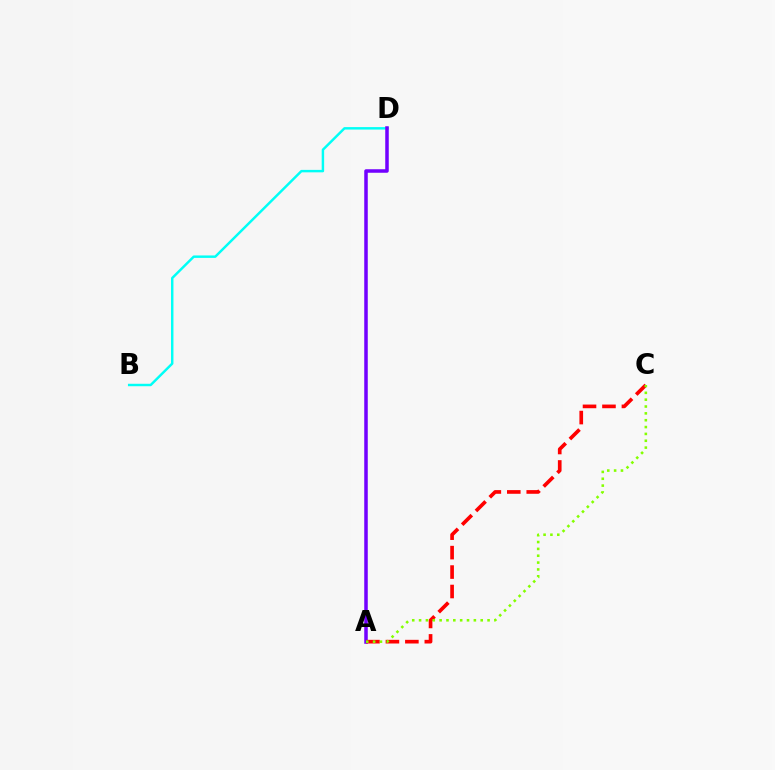{('B', 'D'): [{'color': '#00fff6', 'line_style': 'solid', 'thickness': 1.77}], ('A', 'D'): [{'color': '#7200ff', 'line_style': 'solid', 'thickness': 2.53}], ('A', 'C'): [{'color': '#ff0000', 'line_style': 'dashed', 'thickness': 2.64}, {'color': '#84ff00', 'line_style': 'dotted', 'thickness': 1.86}]}